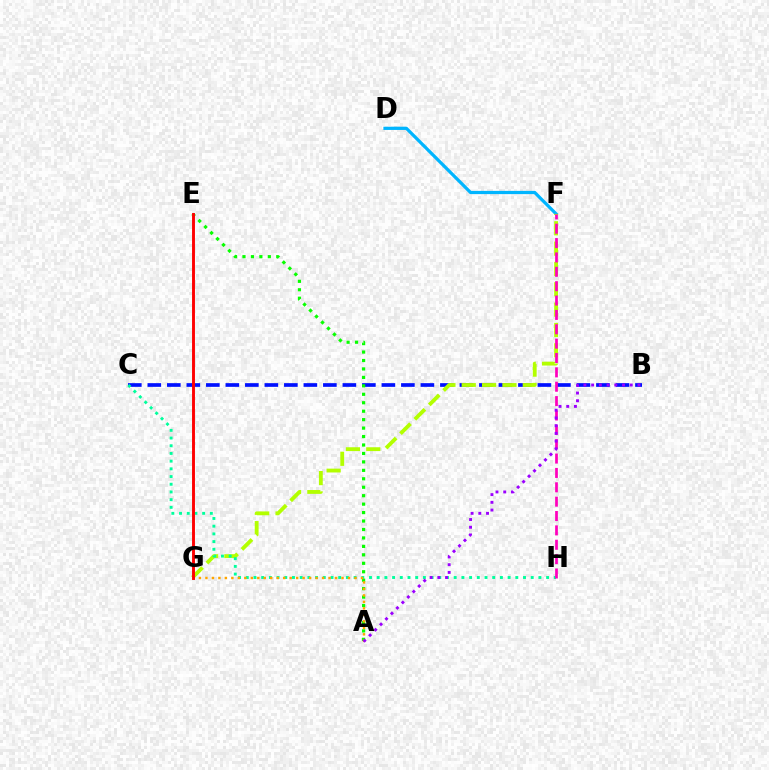{('D', 'F'): [{'color': '#00b5ff', 'line_style': 'solid', 'thickness': 2.32}], ('B', 'C'): [{'color': '#0010ff', 'line_style': 'dashed', 'thickness': 2.65}], ('A', 'E'): [{'color': '#08ff00', 'line_style': 'dotted', 'thickness': 2.3}], ('F', 'G'): [{'color': '#b3ff00', 'line_style': 'dashed', 'thickness': 2.76}], ('C', 'H'): [{'color': '#00ff9d', 'line_style': 'dotted', 'thickness': 2.09}], ('F', 'H'): [{'color': '#ff00bd', 'line_style': 'dashed', 'thickness': 1.95}], ('A', 'G'): [{'color': '#ffa500', 'line_style': 'dotted', 'thickness': 1.76}], ('A', 'B'): [{'color': '#9b00ff', 'line_style': 'dotted', 'thickness': 2.1}], ('E', 'G'): [{'color': '#ff0000', 'line_style': 'solid', 'thickness': 2.09}]}